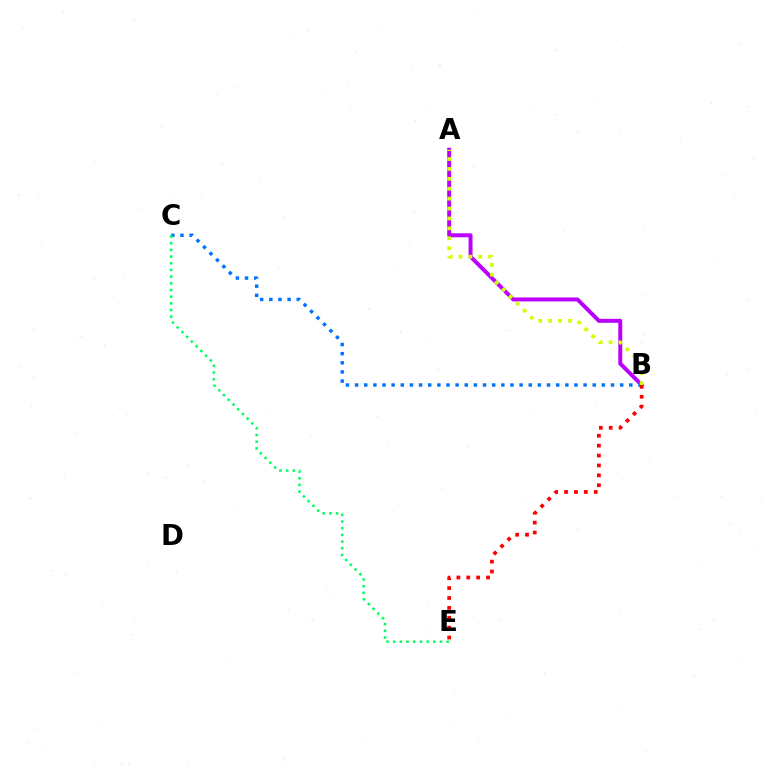{('A', 'B'): [{'color': '#b900ff', 'line_style': 'solid', 'thickness': 2.85}, {'color': '#d1ff00', 'line_style': 'dotted', 'thickness': 2.69}], ('B', 'C'): [{'color': '#0074ff', 'line_style': 'dotted', 'thickness': 2.48}], ('C', 'E'): [{'color': '#00ff5c', 'line_style': 'dotted', 'thickness': 1.82}], ('B', 'E'): [{'color': '#ff0000', 'line_style': 'dotted', 'thickness': 2.69}]}